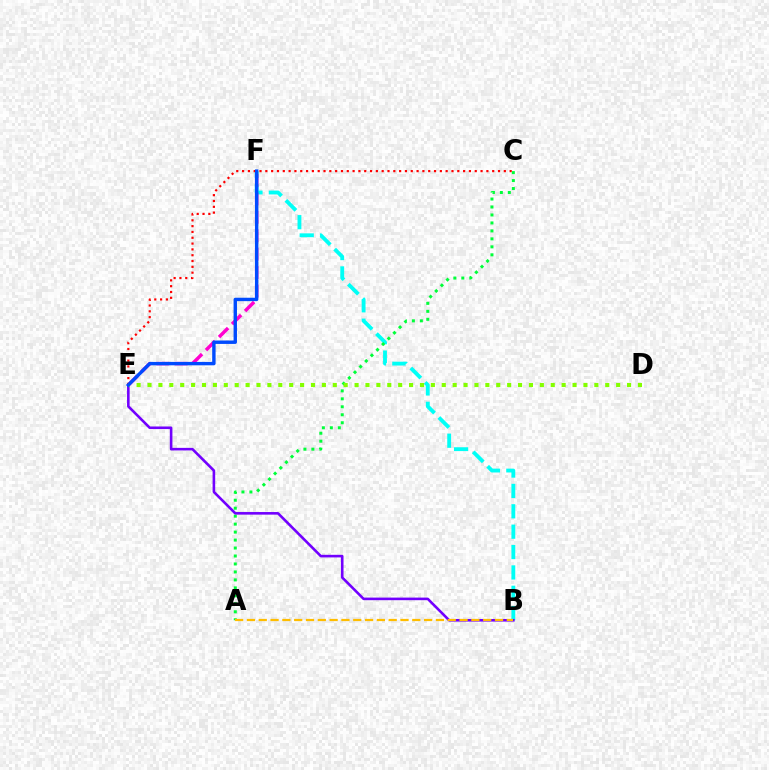{('B', 'F'): [{'color': '#00fff6', 'line_style': 'dashed', 'thickness': 2.77}], ('A', 'C'): [{'color': '#00ff39', 'line_style': 'dotted', 'thickness': 2.17}], ('B', 'E'): [{'color': '#7200ff', 'line_style': 'solid', 'thickness': 1.87}], ('E', 'F'): [{'color': '#ff00cf', 'line_style': 'dashed', 'thickness': 2.5}, {'color': '#004bff', 'line_style': 'solid', 'thickness': 2.45}], ('C', 'E'): [{'color': '#ff0000', 'line_style': 'dotted', 'thickness': 1.58}], ('A', 'B'): [{'color': '#ffbd00', 'line_style': 'dashed', 'thickness': 1.6}], ('D', 'E'): [{'color': '#84ff00', 'line_style': 'dotted', 'thickness': 2.96}]}